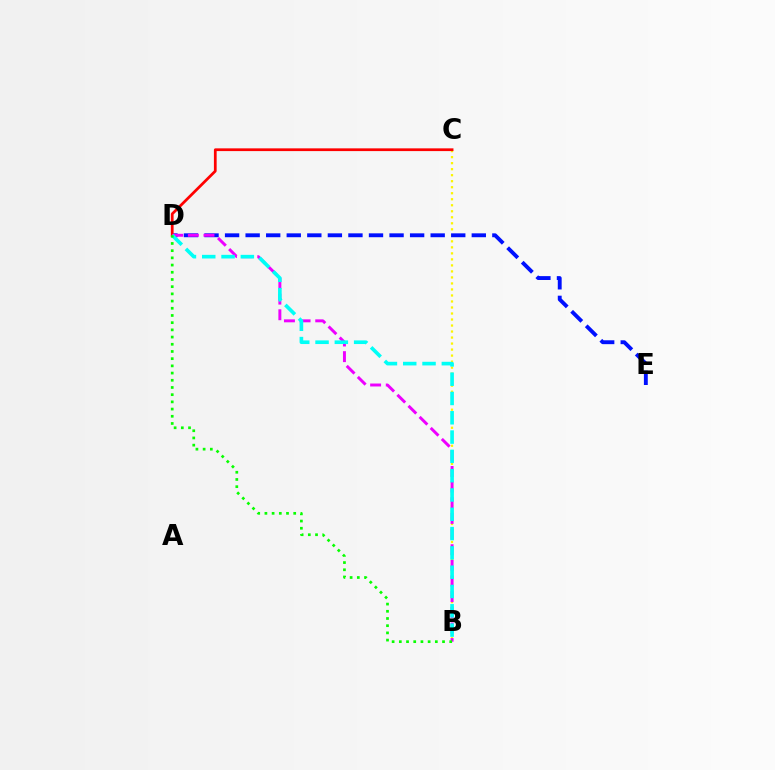{('B', 'C'): [{'color': '#fcf500', 'line_style': 'dotted', 'thickness': 1.63}], ('D', 'E'): [{'color': '#0010ff', 'line_style': 'dashed', 'thickness': 2.79}], ('C', 'D'): [{'color': '#ff0000', 'line_style': 'solid', 'thickness': 1.97}], ('B', 'D'): [{'color': '#ee00ff', 'line_style': 'dashed', 'thickness': 2.13}, {'color': '#00fff6', 'line_style': 'dashed', 'thickness': 2.62}, {'color': '#08ff00', 'line_style': 'dotted', 'thickness': 1.96}]}